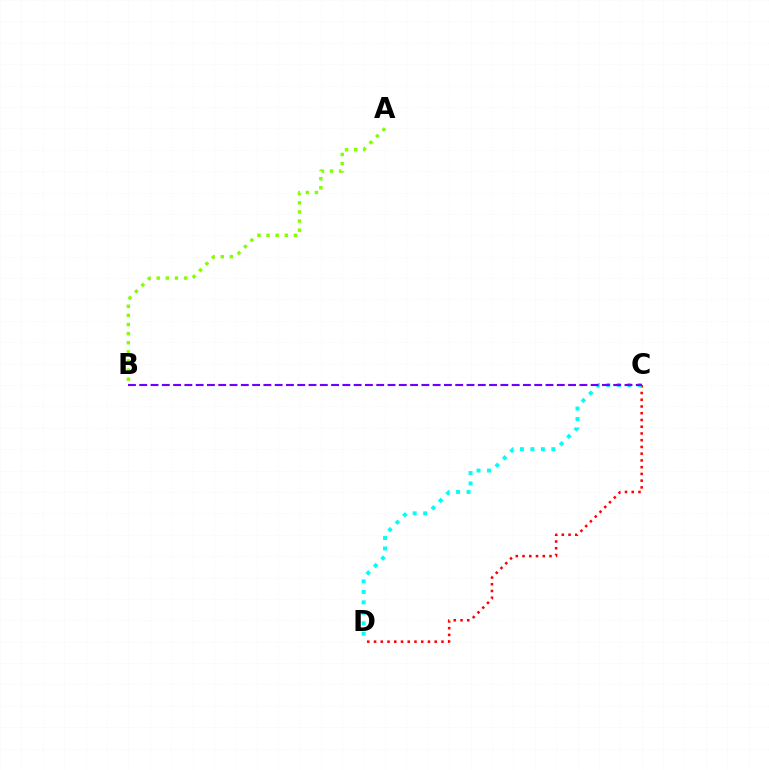{('A', 'B'): [{'color': '#84ff00', 'line_style': 'dotted', 'thickness': 2.48}], ('C', 'D'): [{'color': '#ff0000', 'line_style': 'dotted', 'thickness': 1.83}, {'color': '#00fff6', 'line_style': 'dotted', 'thickness': 2.84}], ('B', 'C'): [{'color': '#7200ff', 'line_style': 'dashed', 'thickness': 1.53}]}